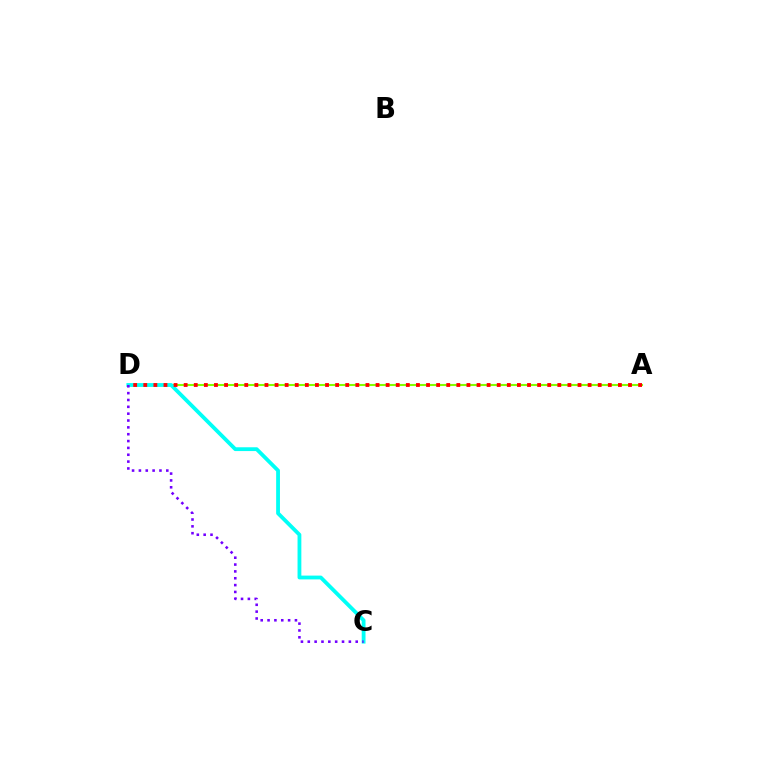{('A', 'D'): [{'color': '#84ff00', 'line_style': 'solid', 'thickness': 1.5}, {'color': '#ff0000', 'line_style': 'dotted', 'thickness': 2.74}], ('C', 'D'): [{'color': '#00fff6', 'line_style': 'solid', 'thickness': 2.74}, {'color': '#7200ff', 'line_style': 'dotted', 'thickness': 1.86}]}